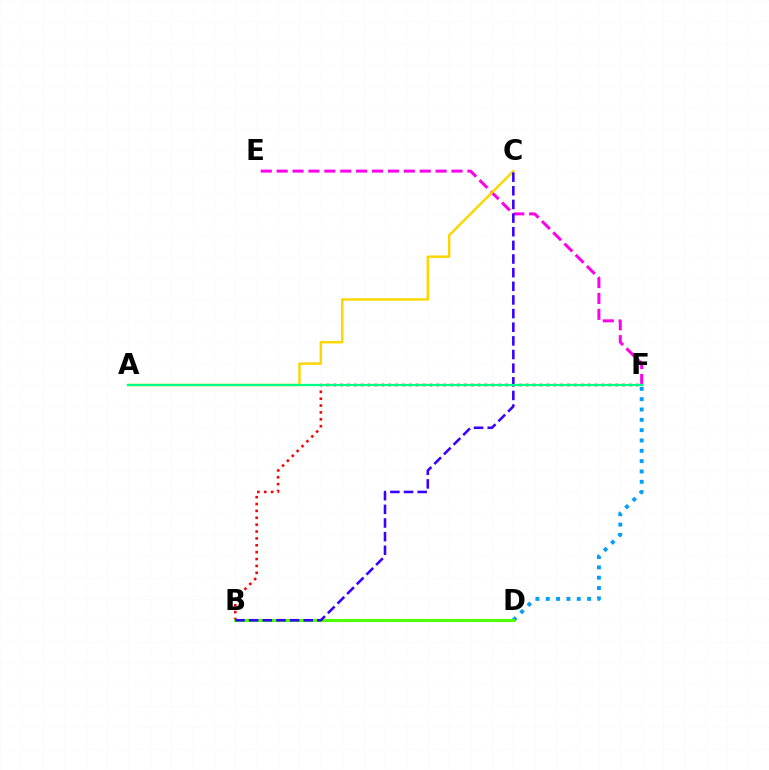{('B', 'F'): [{'color': '#ff0000', 'line_style': 'dotted', 'thickness': 1.87}], ('E', 'F'): [{'color': '#ff00ed', 'line_style': 'dashed', 'thickness': 2.16}], ('D', 'F'): [{'color': '#009eff', 'line_style': 'dotted', 'thickness': 2.81}], ('B', 'D'): [{'color': '#4fff00', 'line_style': 'solid', 'thickness': 2.24}], ('A', 'C'): [{'color': '#ffd500', 'line_style': 'solid', 'thickness': 1.76}], ('B', 'C'): [{'color': '#3700ff', 'line_style': 'dashed', 'thickness': 1.85}], ('A', 'F'): [{'color': '#00ff86', 'line_style': 'solid', 'thickness': 1.63}]}